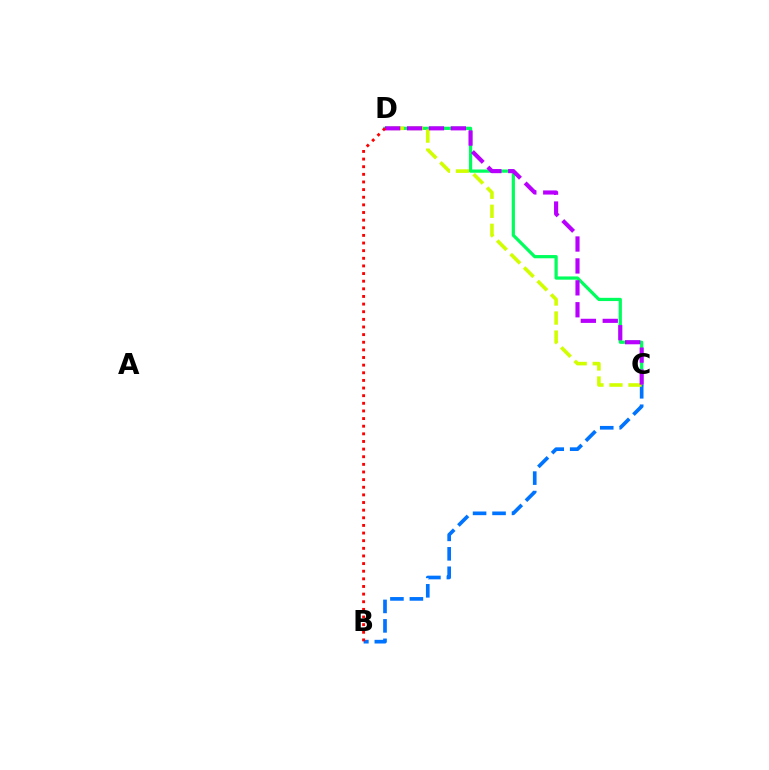{('C', 'D'): [{'color': '#00ff5c', 'line_style': 'solid', 'thickness': 2.33}, {'color': '#d1ff00', 'line_style': 'dashed', 'thickness': 2.59}, {'color': '#b900ff', 'line_style': 'dashed', 'thickness': 2.98}], ('B', 'C'): [{'color': '#0074ff', 'line_style': 'dashed', 'thickness': 2.64}], ('B', 'D'): [{'color': '#ff0000', 'line_style': 'dotted', 'thickness': 2.07}]}